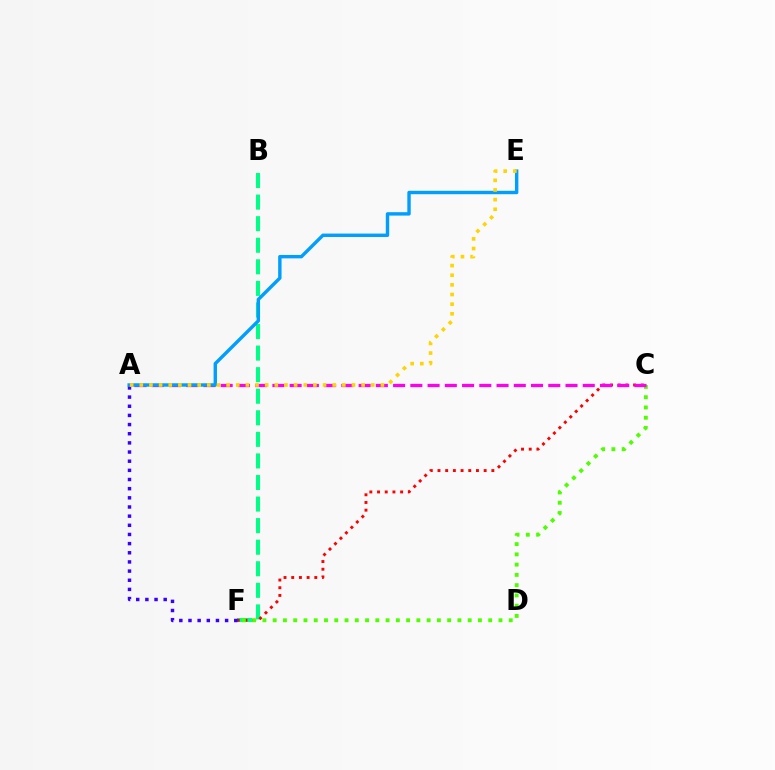{('B', 'F'): [{'color': '#00ff86', 'line_style': 'dashed', 'thickness': 2.93}], ('C', 'F'): [{'color': '#ff0000', 'line_style': 'dotted', 'thickness': 2.09}, {'color': '#4fff00', 'line_style': 'dotted', 'thickness': 2.79}], ('A', 'C'): [{'color': '#ff00ed', 'line_style': 'dashed', 'thickness': 2.34}], ('A', 'F'): [{'color': '#3700ff', 'line_style': 'dotted', 'thickness': 2.49}], ('A', 'E'): [{'color': '#009eff', 'line_style': 'solid', 'thickness': 2.45}, {'color': '#ffd500', 'line_style': 'dotted', 'thickness': 2.62}]}